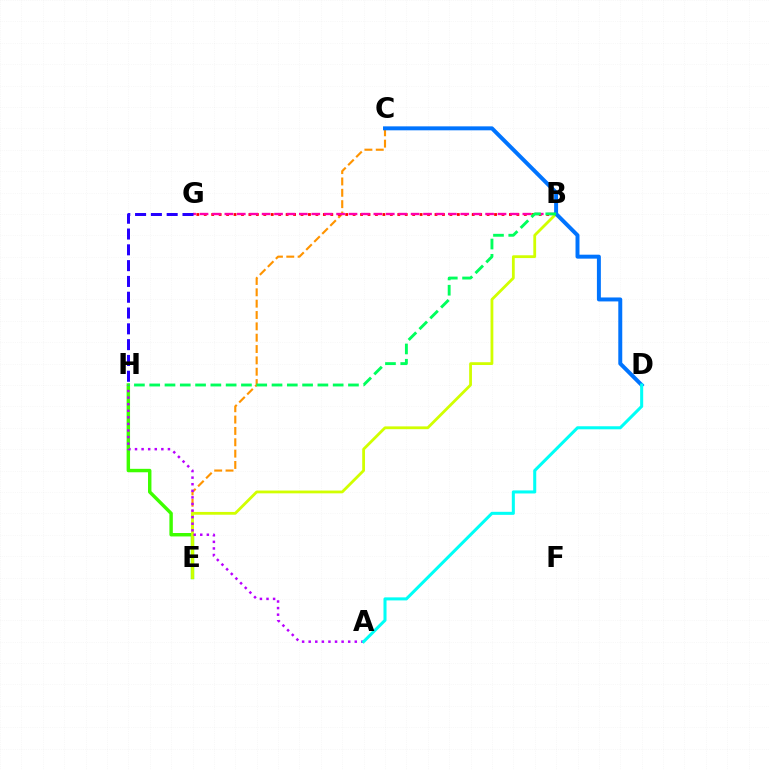{('C', 'E'): [{'color': '#ff9400', 'line_style': 'dashed', 'thickness': 1.54}], ('E', 'H'): [{'color': '#3dff00', 'line_style': 'solid', 'thickness': 2.47}], ('B', 'G'): [{'color': '#ff0000', 'line_style': 'dotted', 'thickness': 2.02}, {'color': '#ff00ac', 'line_style': 'dashed', 'thickness': 1.69}], ('B', 'E'): [{'color': '#d1ff00', 'line_style': 'solid', 'thickness': 2.01}], ('C', 'D'): [{'color': '#0074ff', 'line_style': 'solid', 'thickness': 2.85}], ('A', 'H'): [{'color': '#b900ff', 'line_style': 'dotted', 'thickness': 1.79}], ('A', 'D'): [{'color': '#00fff6', 'line_style': 'solid', 'thickness': 2.19}], ('G', 'H'): [{'color': '#2500ff', 'line_style': 'dashed', 'thickness': 2.15}], ('B', 'H'): [{'color': '#00ff5c', 'line_style': 'dashed', 'thickness': 2.08}]}